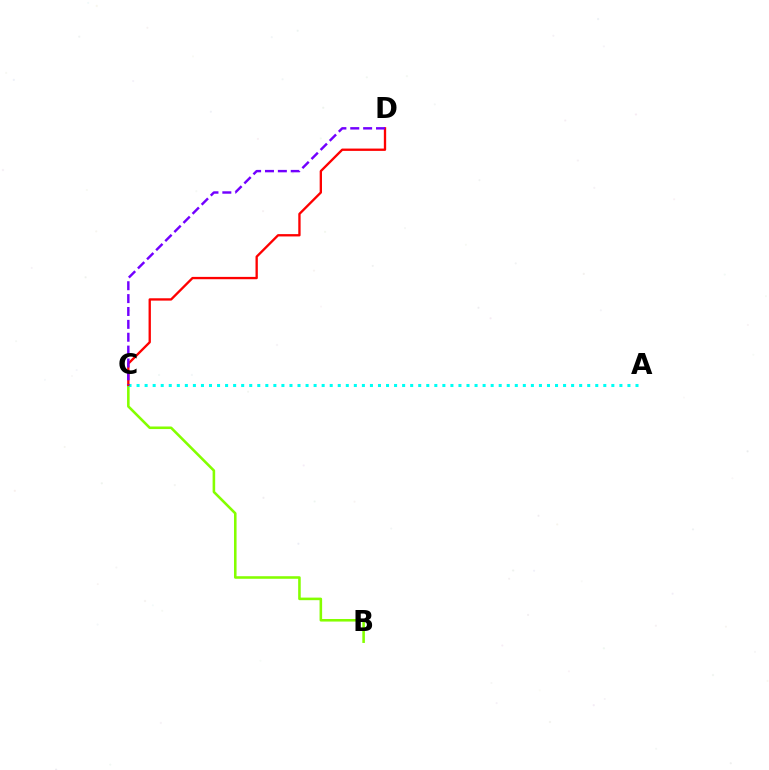{('B', 'C'): [{'color': '#84ff00', 'line_style': 'solid', 'thickness': 1.85}], ('A', 'C'): [{'color': '#00fff6', 'line_style': 'dotted', 'thickness': 2.19}], ('C', 'D'): [{'color': '#ff0000', 'line_style': 'solid', 'thickness': 1.68}, {'color': '#7200ff', 'line_style': 'dashed', 'thickness': 1.75}]}